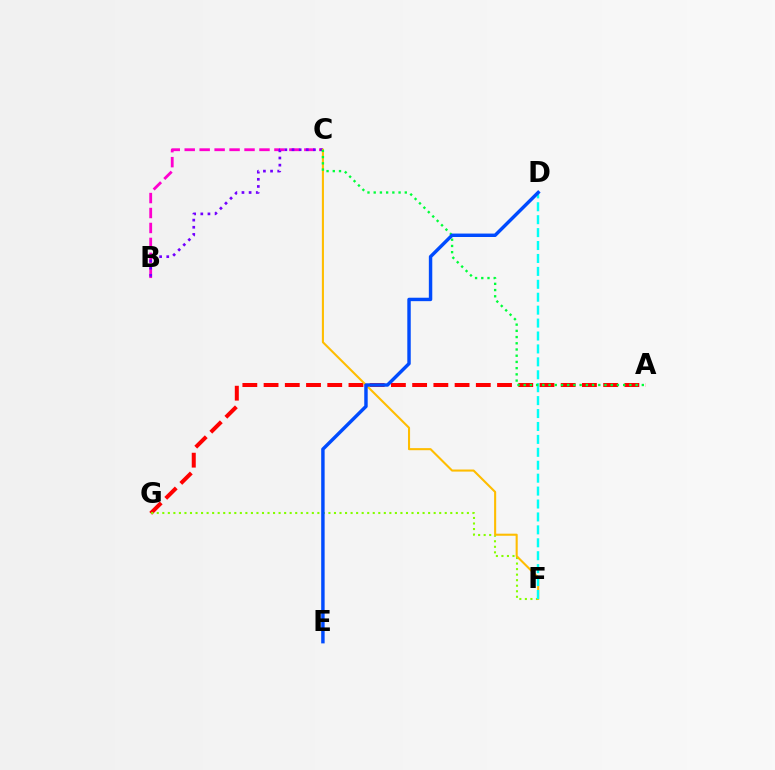{('B', 'C'): [{'color': '#ff00cf', 'line_style': 'dashed', 'thickness': 2.03}, {'color': '#7200ff', 'line_style': 'dotted', 'thickness': 1.94}], ('A', 'G'): [{'color': '#ff0000', 'line_style': 'dashed', 'thickness': 2.88}], ('F', 'G'): [{'color': '#84ff00', 'line_style': 'dotted', 'thickness': 1.5}], ('C', 'F'): [{'color': '#ffbd00', 'line_style': 'solid', 'thickness': 1.5}], ('D', 'F'): [{'color': '#00fff6', 'line_style': 'dashed', 'thickness': 1.76}], ('A', 'C'): [{'color': '#00ff39', 'line_style': 'dotted', 'thickness': 1.69}], ('D', 'E'): [{'color': '#004bff', 'line_style': 'solid', 'thickness': 2.47}]}